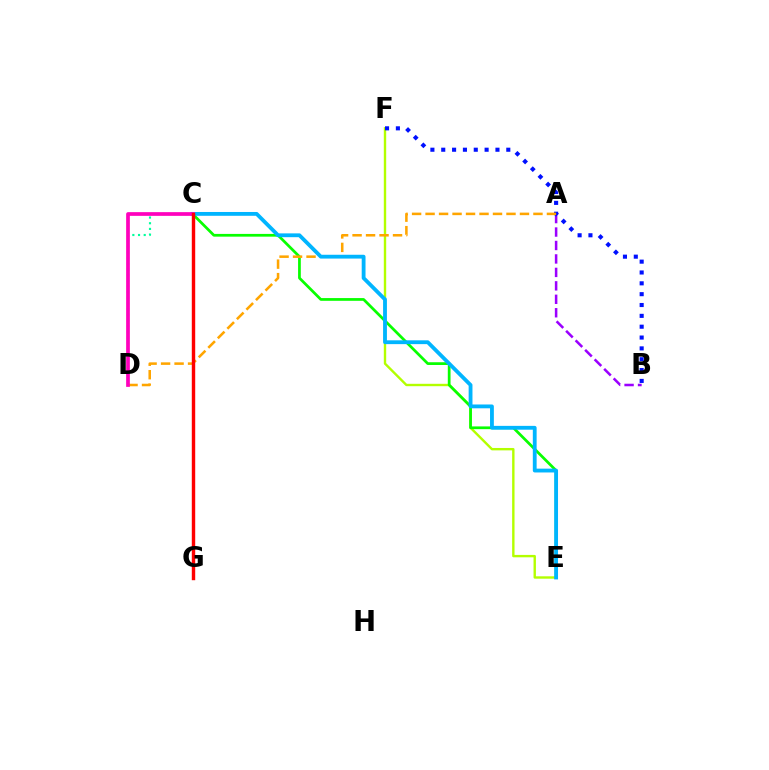{('A', 'B'): [{'color': '#9b00ff', 'line_style': 'dashed', 'thickness': 1.83}], ('E', 'F'): [{'color': '#b3ff00', 'line_style': 'solid', 'thickness': 1.72}], ('B', 'F'): [{'color': '#0010ff', 'line_style': 'dotted', 'thickness': 2.95}], ('C', 'E'): [{'color': '#08ff00', 'line_style': 'solid', 'thickness': 1.97}, {'color': '#00b5ff', 'line_style': 'solid', 'thickness': 2.75}], ('A', 'D'): [{'color': '#ffa500', 'line_style': 'dashed', 'thickness': 1.83}], ('C', 'D'): [{'color': '#00ff9d', 'line_style': 'dotted', 'thickness': 1.54}, {'color': '#ff00bd', 'line_style': 'solid', 'thickness': 2.67}], ('C', 'G'): [{'color': '#ff0000', 'line_style': 'solid', 'thickness': 2.46}]}